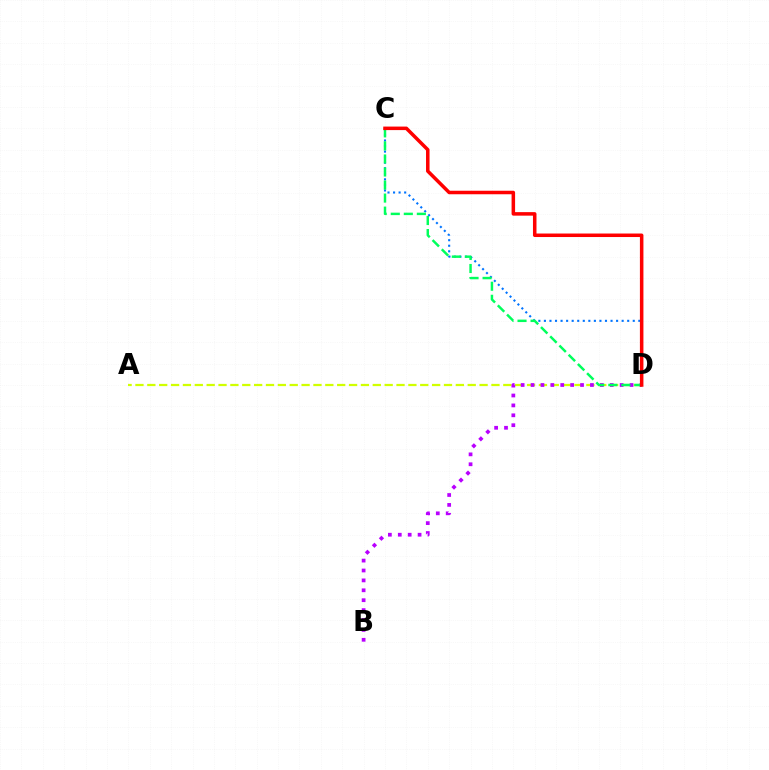{('A', 'D'): [{'color': '#d1ff00', 'line_style': 'dashed', 'thickness': 1.61}], ('B', 'D'): [{'color': '#b900ff', 'line_style': 'dotted', 'thickness': 2.69}], ('C', 'D'): [{'color': '#0074ff', 'line_style': 'dotted', 'thickness': 1.51}, {'color': '#00ff5c', 'line_style': 'dashed', 'thickness': 1.77}, {'color': '#ff0000', 'line_style': 'solid', 'thickness': 2.53}]}